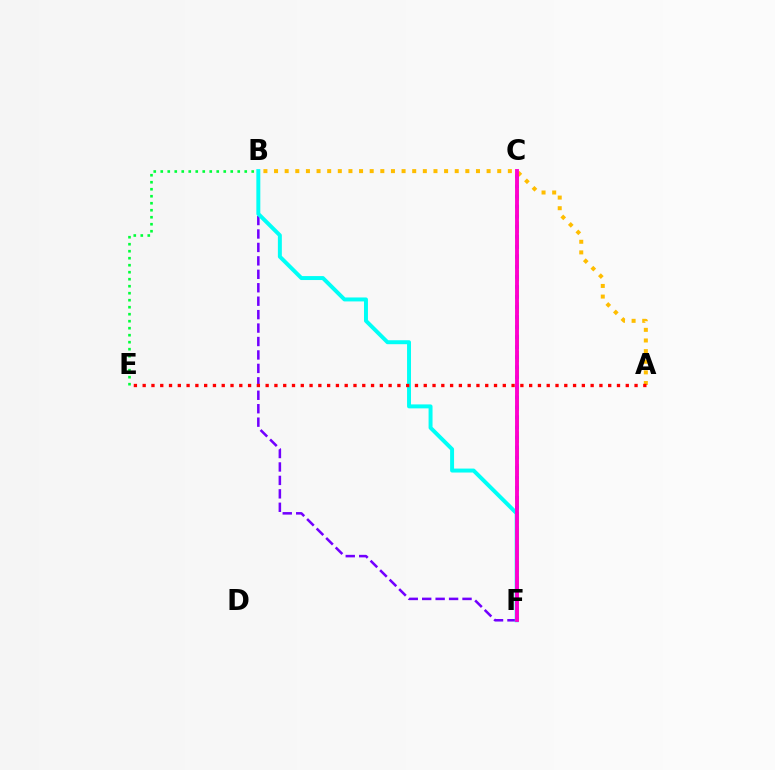{('B', 'F'): [{'color': '#7200ff', 'line_style': 'dashed', 'thickness': 1.83}, {'color': '#00fff6', 'line_style': 'solid', 'thickness': 2.85}], ('C', 'F'): [{'color': '#84ff00', 'line_style': 'dashed', 'thickness': 2.19}, {'color': '#004bff', 'line_style': 'dotted', 'thickness': 2.73}, {'color': '#ff00cf', 'line_style': 'solid', 'thickness': 2.79}], ('A', 'B'): [{'color': '#ffbd00', 'line_style': 'dotted', 'thickness': 2.89}], ('B', 'E'): [{'color': '#00ff39', 'line_style': 'dotted', 'thickness': 1.9}], ('A', 'E'): [{'color': '#ff0000', 'line_style': 'dotted', 'thickness': 2.39}]}